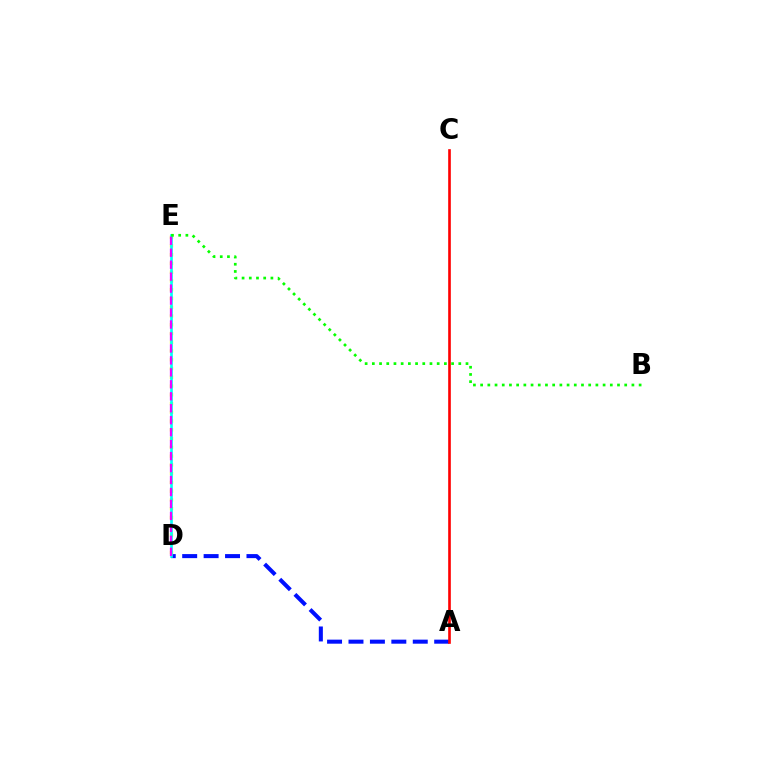{('A', 'D'): [{'color': '#0010ff', 'line_style': 'dashed', 'thickness': 2.91}], ('D', 'E'): [{'color': '#fcf500', 'line_style': 'dotted', 'thickness': 2.38}, {'color': '#00fff6', 'line_style': 'solid', 'thickness': 1.92}, {'color': '#ee00ff', 'line_style': 'dashed', 'thickness': 1.63}], ('B', 'E'): [{'color': '#08ff00', 'line_style': 'dotted', 'thickness': 1.96}], ('A', 'C'): [{'color': '#ff0000', 'line_style': 'solid', 'thickness': 1.9}]}